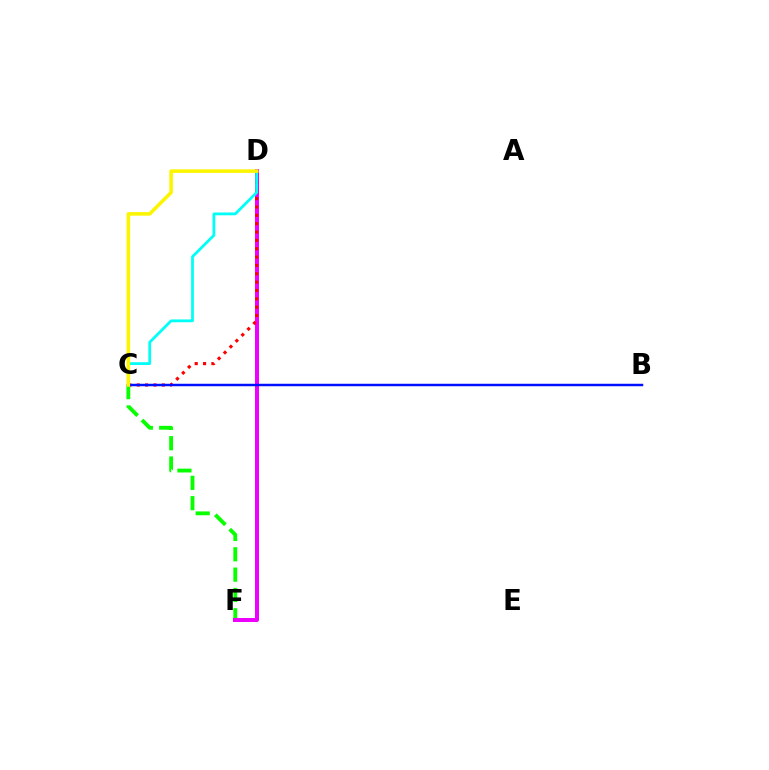{('C', 'F'): [{'color': '#08ff00', 'line_style': 'dashed', 'thickness': 2.76}], ('D', 'F'): [{'color': '#ee00ff', 'line_style': 'solid', 'thickness': 2.88}], ('C', 'D'): [{'color': '#ff0000', 'line_style': 'dotted', 'thickness': 2.27}, {'color': '#00fff6', 'line_style': 'solid', 'thickness': 2.0}, {'color': '#fcf500', 'line_style': 'solid', 'thickness': 2.56}], ('B', 'C'): [{'color': '#0010ff', 'line_style': 'solid', 'thickness': 1.78}]}